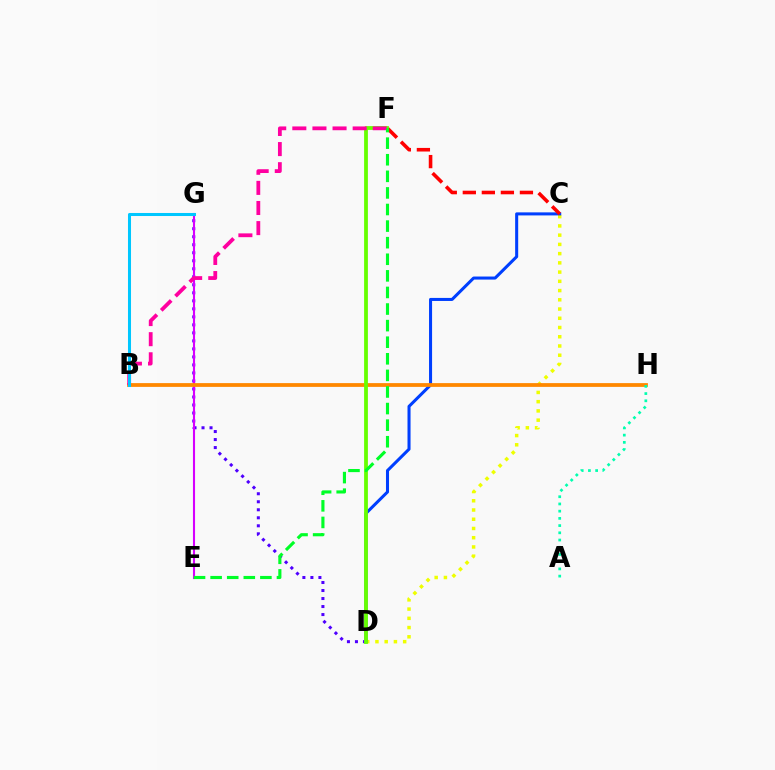{('C', 'D'): [{'color': '#eeff00', 'line_style': 'dotted', 'thickness': 2.51}, {'color': '#003fff', 'line_style': 'solid', 'thickness': 2.19}], ('D', 'G'): [{'color': '#4f00ff', 'line_style': 'dotted', 'thickness': 2.18}], ('E', 'G'): [{'color': '#d600ff', 'line_style': 'solid', 'thickness': 1.51}], ('B', 'H'): [{'color': '#ff8800', 'line_style': 'solid', 'thickness': 2.71}], ('C', 'F'): [{'color': '#ff0000', 'line_style': 'dashed', 'thickness': 2.59}], ('A', 'H'): [{'color': '#00ffaf', 'line_style': 'dotted', 'thickness': 1.96}], ('D', 'F'): [{'color': '#66ff00', 'line_style': 'solid', 'thickness': 2.73}], ('B', 'F'): [{'color': '#ff00a0', 'line_style': 'dashed', 'thickness': 2.73}], ('B', 'G'): [{'color': '#00c7ff', 'line_style': 'solid', 'thickness': 2.19}], ('E', 'F'): [{'color': '#00ff27', 'line_style': 'dashed', 'thickness': 2.25}]}